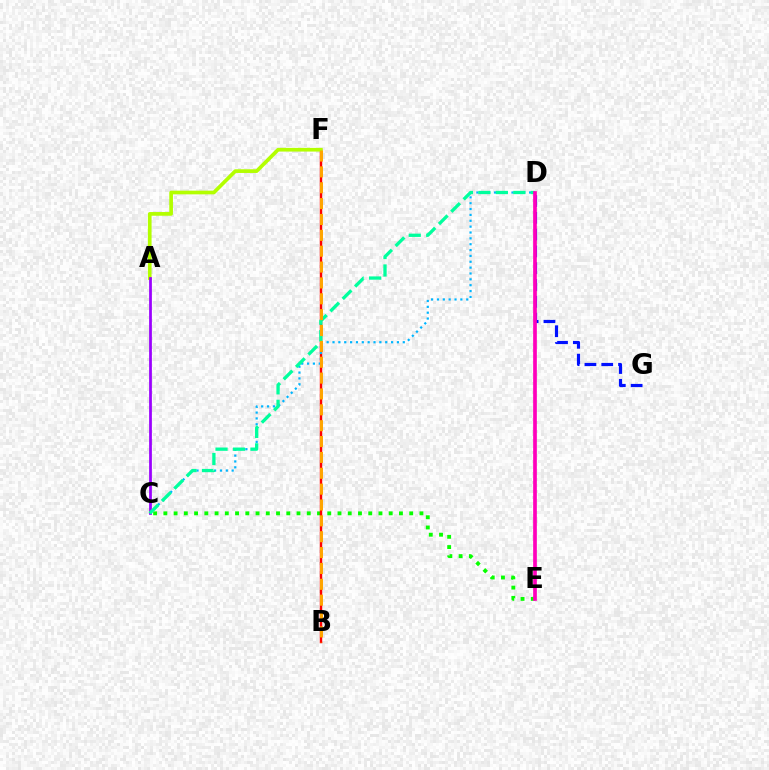{('C', 'E'): [{'color': '#08ff00', 'line_style': 'dotted', 'thickness': 2.78}], ('B', 'F'): [{'color': '#ff0000', 'line_style': 'solid', 'thickness': 1.75}, {'color': '#ffa500', 'line_style': 'dashed', 'thickness': 2.15}], ('C', 'D'): [{'color': '#00b5ff', 'line_style': 'dotted', 'thickness': 1.59}, {'color': '#00ff9d', 'line_style': 'dashed', 'thickness': 2.37}], ('A', 'F'): [{'color': '#b3ff00', 'line_style': 'solid', 'thickness': 2.66}], ('A', 'C'): [{'color': '#9b00ff', 'line_style': 'solid', 'thickness': 1.98}], ('D', 'G'): [{'color': '#0010ff', 'line_style': 'dashed', 'thickness': 2.28}], ('D', 'E'): [{'color': '#ff00bd', 'line_style': 'solid', 'thickness': 2.66}]}